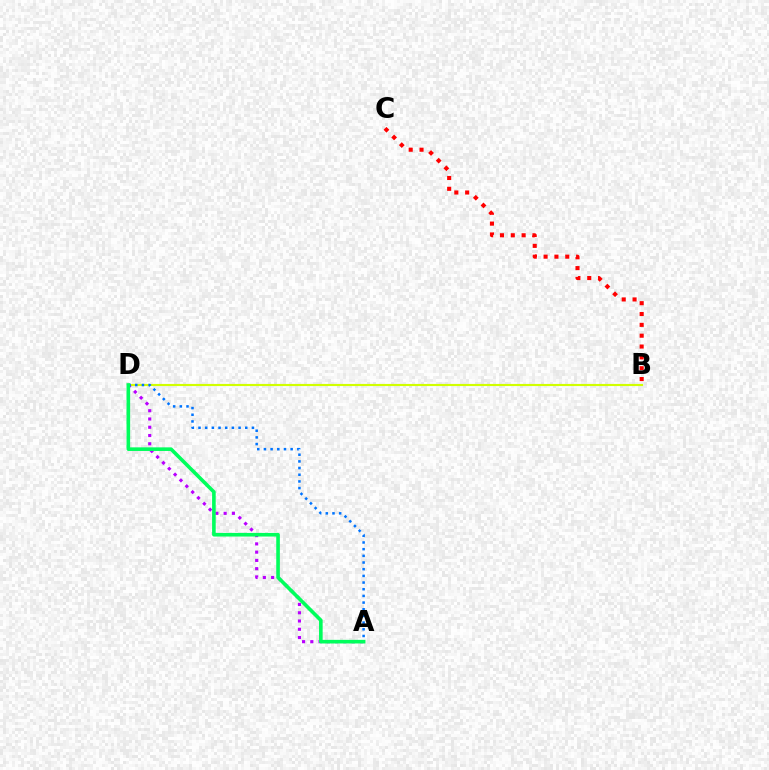{('B', 'D'): [{'color': '#d1ff00', 'line_style': 'solid', 'thickness': 1.54}], ('A', 'D'): [{'color': '#b900ff', 'line_style': 'dotted', 'thickness': 2.24}, {'color': '#0074ff', 'line_style': 'dotted', 'thickness': 1.81}, {'color': '#00ff5c', 'line_style': 'solid', 'thickness': 2.6}], ('B', 'C'): [{'color': '#ff0000', 'line_style': 'dotted', 'thickness': 2.94}]}